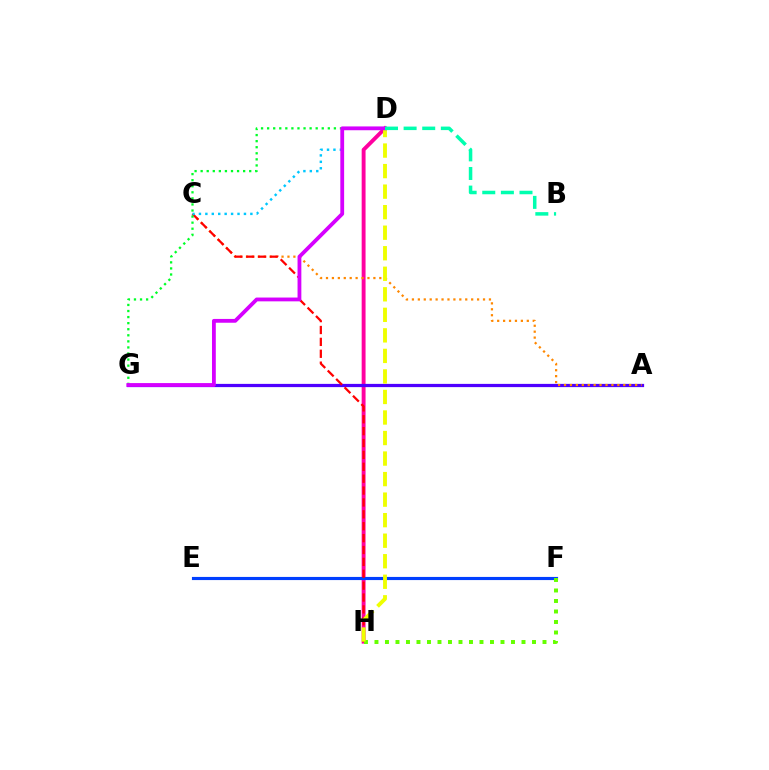{('D', 'H'): [{'color': '#ff00a0', 'line_style': 'solid', 'thickness': 2.8}, {'color': '#eeff00', 'line_style': 'dashed', 'thickness': 2.79}], ('A', 'G'): [{'color': '#4f00ff', 'line_style': 'solid', 'thickness': 2.33}], ('E', 'F'): [{'color': '#003fff', 'line_style': 'solid', 'thickness': 2.26}], ('A', 'C'): [{'color': '#ff8800', 'line_style': 'dotted', 'thickness': 1.61}], ('F', 'H'): [{'color': '#66ff00', 'line_style': 'dotted', 'thickness': 2.85}], ('C', 'H'): [{'color': '#ff0000', 'line_style': 'dashed', 'thickness': 1.61}], ('D', 'G'): [{'color': '#00ff27', 'line_style': 'dotted', 'thickness': 1.65}, {'color': '#d600ff', 'line_style': 'solid', 'thickness': 2.74}], ('C', 'D'): [{'color': '#00c7ff', 'line_style': 'dotted', 'thickness': 1.75}], ('B', 'D'): [{'color': '#00ffaf', 'line_style': 'dashed', 'thickness': 2.53}]}